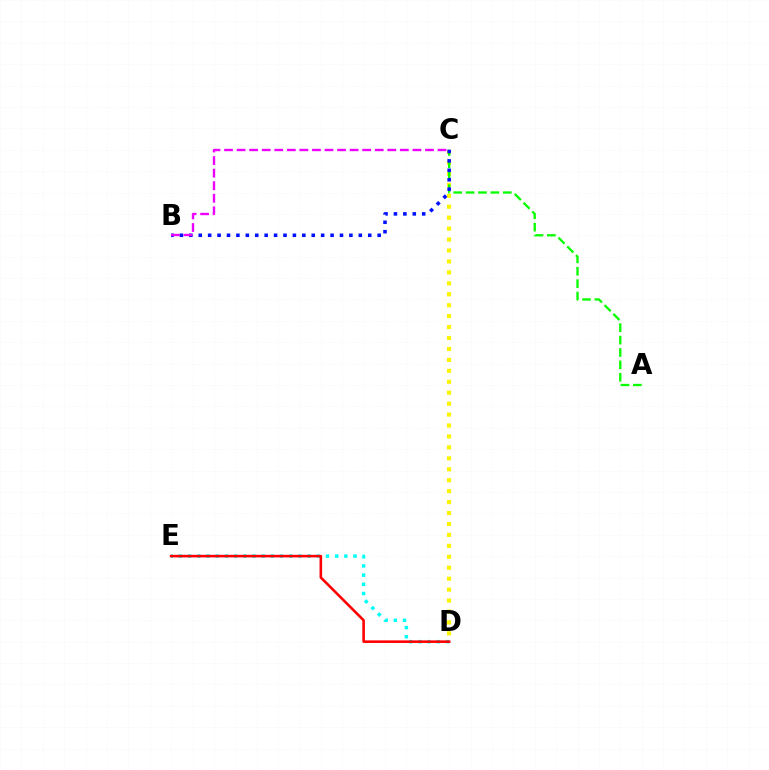{('D', 'E'): [{'color': '#00fff6', 'line_style': 'dotted', 'thickness': 2.5}, {'color': '#ff0000', 'line_style': 'solid', 'thickness': 1.87}], ('C', 'D'): [{'color': '#fcf500', 'line_style': 'dotted', 'thickness': 2.97}], ('A', 'C'): [{'color': '#08ff00', 'line_style': 'dashed', 'thickness': 1.68}], ('B', 'C'): [{'color': '#0010ff', 'line_style': 'dotted', 'thickness': 2.56}, {'color': '#ee00ff', 'line_style': 'dashed', 'thickness': 1.71}]}